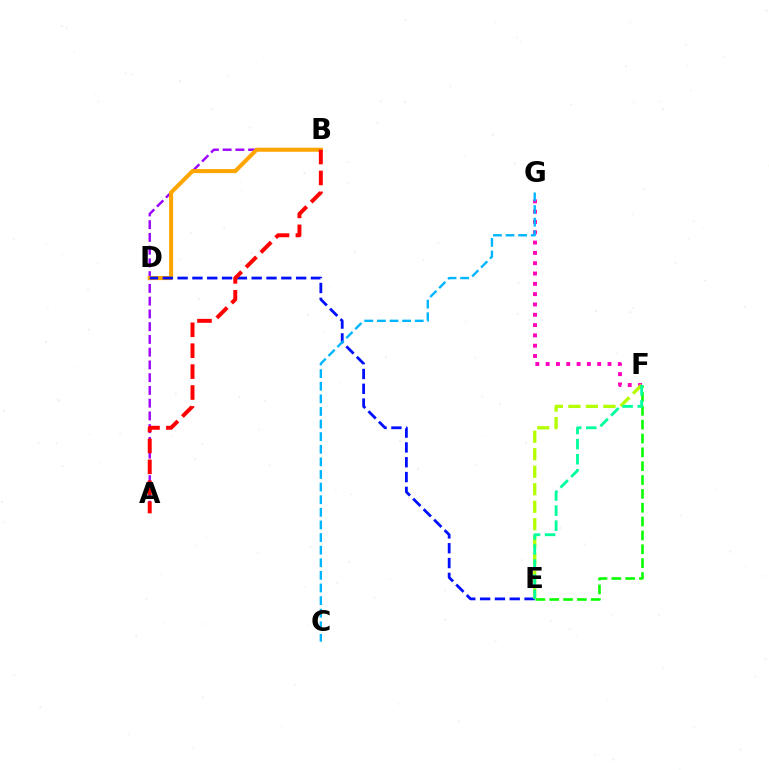{('A', 'B'): [{'color': '#9b00ff', 'line_style': 'dashed', 'thickness': 1.73}, {'color': '#ff0000', 'line_style': 'dashed', 'thickness': 2.84}], ('B', 'D'): [{'color': '#ffa500', 'line_style': 'solid', 'thickness': 2.91}], ('D', 'E'): [{'color': '#0010ff', 'line_style': 'dashed', 'thickness': 2.01}], ('F', 'G'): [{'color': '#ff00bd', 'line_style': 'dotted', 'thickness': 2.8}], ('E', 'F'): [{'color': '#08ff00', 'line_style': 'dashed', 'thickness': 1.88}, {'color': '#b3ff00', 'line_style': 'dashed', 'thickness': 2.38}, {'color': '#00ff9d', 'line_style': 'dashed', 'thickness': 2.05}], ('C', 'G'): [{'color': '#00b5ff', 'line_style': 'dashed', 'thickness': 1.71}]}